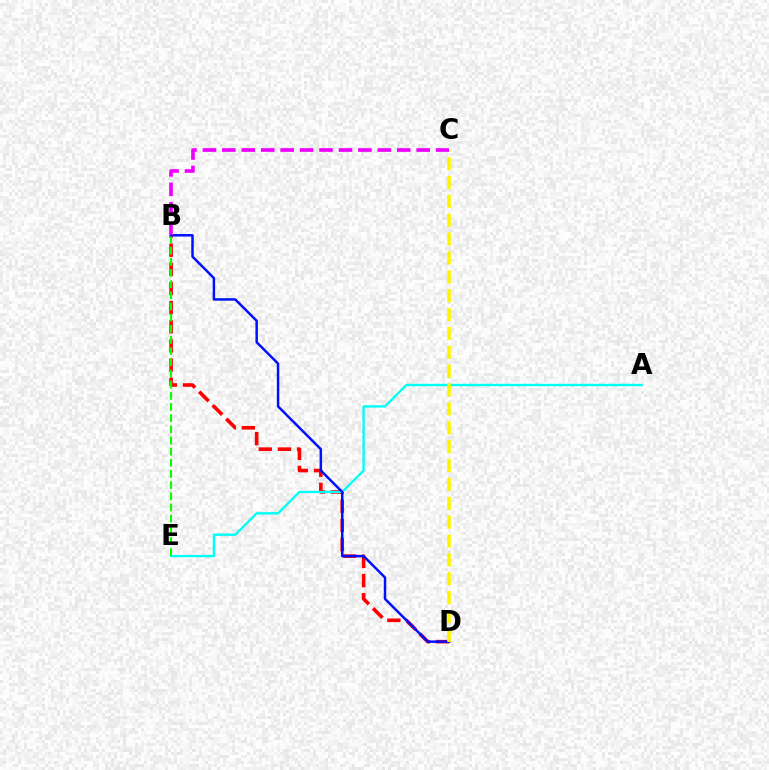{('B', 'D'): [{'color': '#ff0000', 'line_style': 'dashed', 'thickness': 2.6}, {'color': '#0010ff', 'line_style': 'solid', 'thickness': 1.79}], ('A', 'E'): [{'color': '#00fff6', 'line_style': 'solid', 'thickness': 1.7}], ('B', 'E'): [{'color': '#08ff00', 'line_style': 'dashed', 'thickness': 1.52}], ('C', 'D'): [{'color': '#fcf500', 'line_style': 'dashed', 'thickness': 2.56}], ('B', 'C'): [{'color': '#ee00ff', 'line_style': 'dashed', 'thickness': 2.64}]}